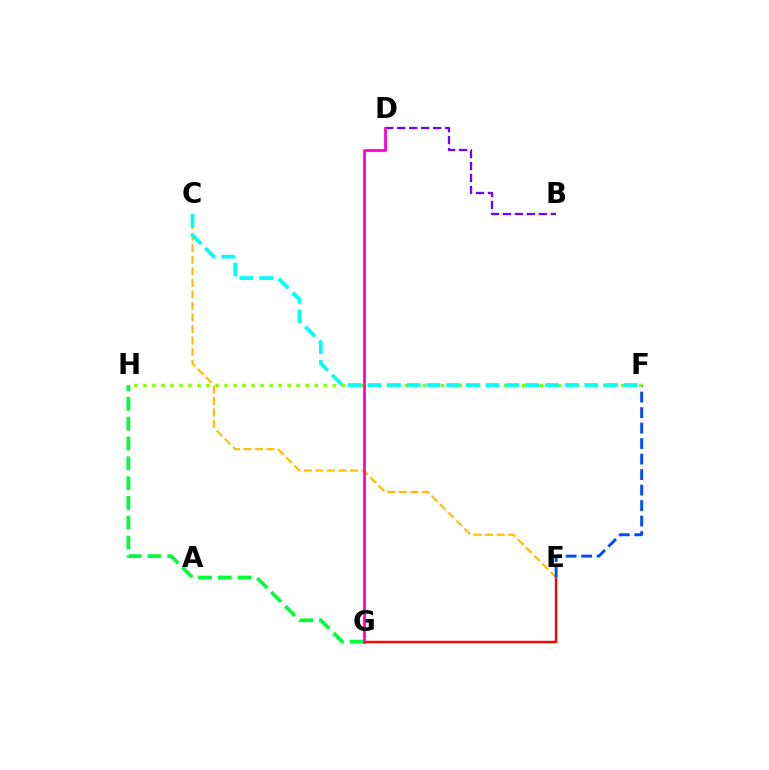{('E', 'G'): [{'color': '#ff0000', 'line_style': 'solid', 'thickness': 1.75}], ('B', 'D'): [{'color': '#7200ff', 'line_style': 'dashed', 'thickness': 1.63}], ('C', 'E'): [{'color': '#ffbd00', 'line_style': 'dashed', 'thickness': 1.57}], ('E', 'F'): [{'color': '#004bff', 'line_style': 'dashed', 'thickness': 2.11}], ('G', 'H'): [{'color': '#00ff39', 'line_style': 'dashed', 'thickness': 2.69}], ('D', 'G'): [{'color': '#ff00cf', 'line_style': 'solid', 'thickness': 2.01}], ('F', 'H'): [{'color': '#84ff00', 'line_style': 'dotted', 'thickness': 2.45}], ('C', 'F'): [{'color': '#00fff6', 'line_style': 'dashed', 'thickness': 2.68}]}